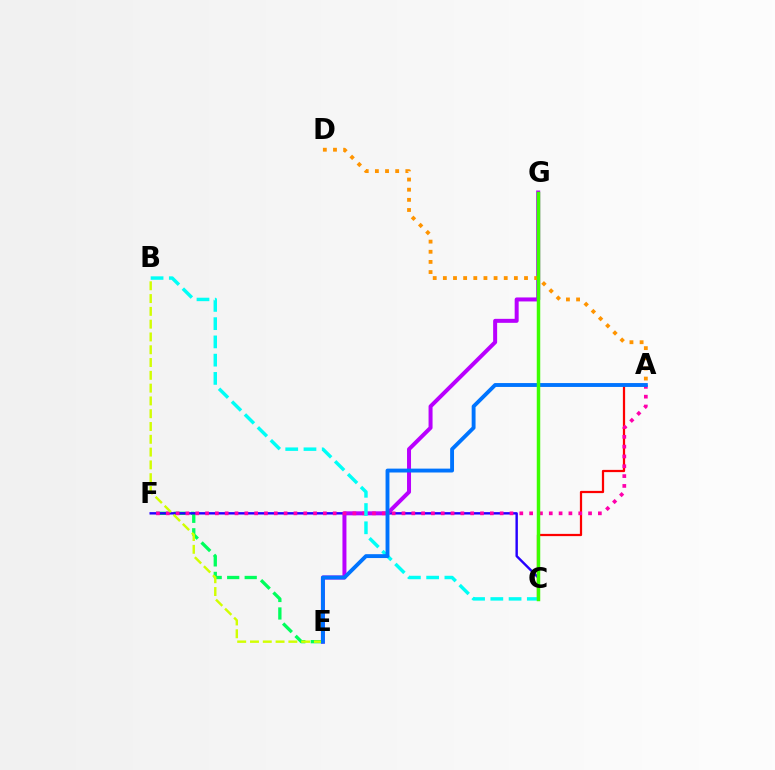{('E', 'F'): [{'color': '#00ff5c', 'line_style': 'dashed', 'thickness': 2.38}], ('C', 'F'): [{'color': '#2500ff', 'line_style': 'solid', 'thickness': 1.73}], ('E', 'G'): [{'color': '#b900ff', 'line_style': 'solid', 'thickness': 2.87}], ('A', 'D'): [{'color': '#ff9400', 'line_style': 'dotted', 'thickness': 2.76}], ('A', 'C'): [{'color': '#ff0000', 'line_style': 'solid', 'thickness': 1.61}], ('A', 'F'): [{'color': '#ff00ac', 'line_style': 'dotted', 'thickness': 2.67}], ('B', 'C'): [{'color': '#00fff6', 'line_style': 'dashed', 'thickness': 2.48}], ('B', 'E'): [{'color': '#d1ff00', 'line_style': 'dashed', 'thickness': 1.74}], ('A', 'E'): [{'color': '#0074ff', 'line_style': 'solid', 'thickness': 2.79}], ('C', 'G'): [{'color': '#3dff00', 'line_style': 'solid', 'thickness': 2.5}]}